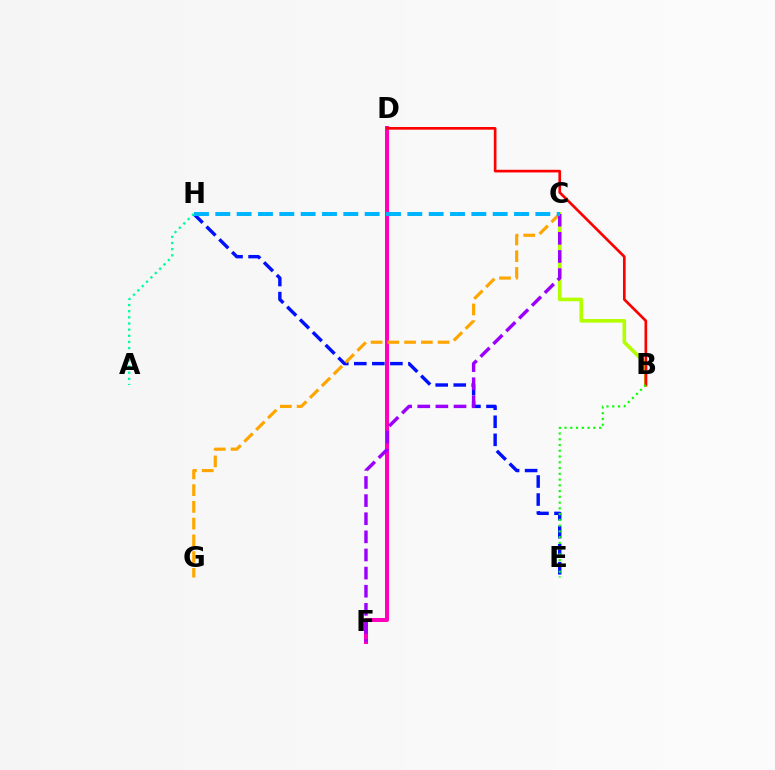{('E', 'H'): [{'color': '#0010ff', 'line_style': 'dashed', 'thickness': 2.45}], ('D', 'F'): [{'color': '#ff00bd', 'line_style': 'solid', 'thickness': 2.9}], ('B', 'C'): [{'color': '#b3ff00', 'line_style': 'solid', 'thickness': 2.61}], ('C', 'G'): [{'color': '#ffa500', 'line_style': 'dashed', 'thickness': 2.27}], ('C', 'F'): [{'color': '#9b00ff', 'line_style': 'dashed', 'thickness': 2.46}], ('B', 'D'): [{'color': '#ff0000', 'line_style': 'solid', 'thickness': 1.92}], ('C', 'H'): [{'color': '#00b5ff', 'line_style': 'dashed', 'thickness': 2.9}], ('B', 'E'): [{'color': '#08ff00', 'line_style': 'dotted', 'thickness': 1.56}], ('A', 'H'): [{'color': '#00ff9d', 'line_style': 'dotted', 'thickness': 1.67}]}